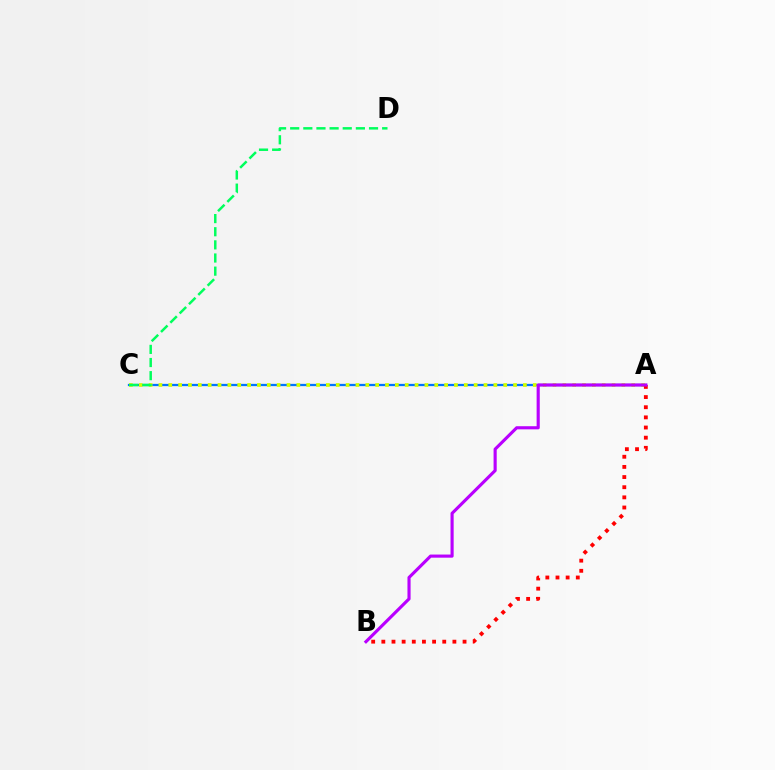{('A', 'C'): [{'color': '#0074ff', 'line_style': 'solid', 'thickness': 1.63}, {'color': '#d1ff00', 'line_style': 'dotted', 'thickness': 2.68}], ('A', 'B'): [{'color': '#ff0000', 'line_style': 'dotted', 'thickness': 2.76}, {'color': '#b900ff', 'line_style': 'solid', 'thickness': 2.25}], ('C', 'D'): [{'color': '#00ff5c', 'line_style': 'dashed', 'thickness': 1.78}]}